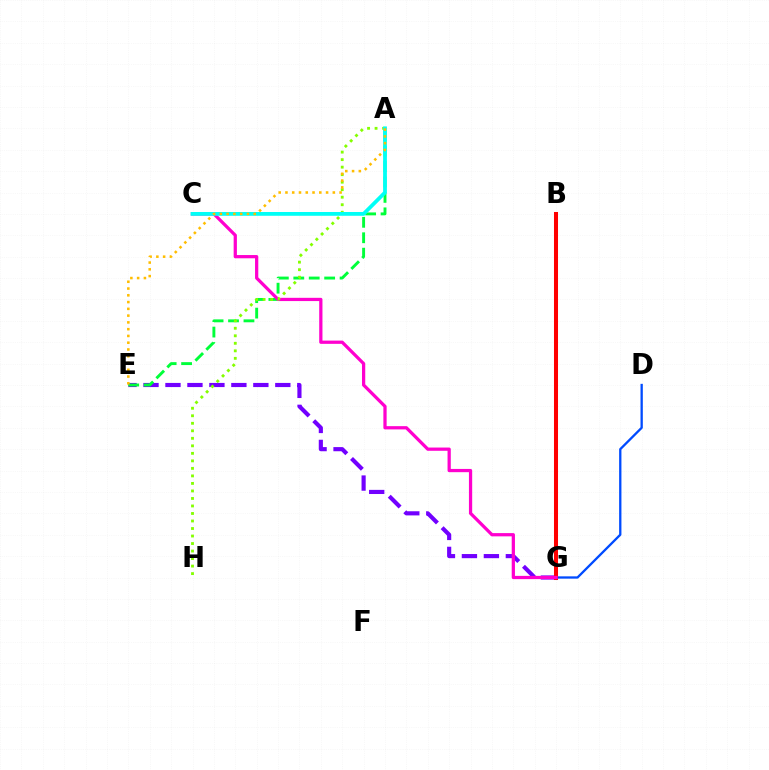{('E', 'G'): [{'color': '#7200ff', 'line_style': 'dashed', 'thickness': 2.98}], ('D', 'G'): [{'color': '#004bff', 'line_style': 'solid', 'thickness': 1.66}], ('B', 'G'): [{'color': '#ff0000', 'line_style': 'solid', 'thickness': 2.9}], ('A', 'E'): [{'color': '#00ff39', 'line_style': 'dashed', 'thickness': 2.1}, {'color': '#ffbd00', 'line_style': 'dotted', 'thickness': 1.84}], ('C', 'G'): [{'color': '#ff00cf', 'line_style': 'solid', 'thickness': 2.34}], ('A', 'H'): [{'color': '#84ff00', 'line_style': 'dotted', 'thickness': 2.04}], ('A', 'C'): [{'color': '#00fff6', 'line_style': 'solid', 'thickness': 2.72}]}